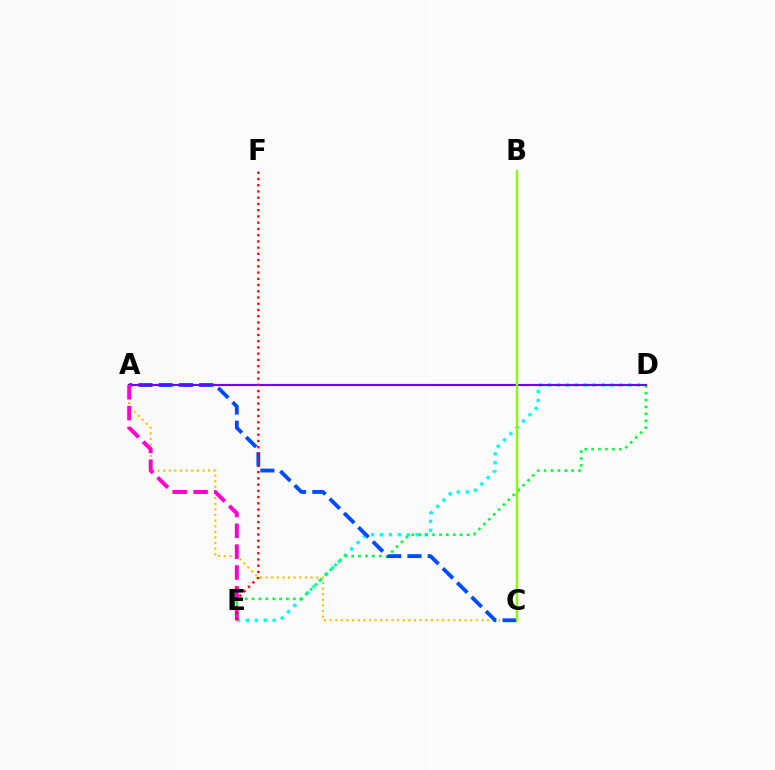{('A', 'C'): [{'color': '#ffbd00', 'line_style': 'dotted', 'thickness': 1.53}, {'color': '#004bff', 'line_style': 'dashed', 'thickness': 2.75}], ('D', 'E'): [{'color': '#00fff6', 'line_style': 'dotted', 'thickness': 2.42}, {'color': '#00ff39', 'line_style': 'dotted', 'thickness': 1.87}], ('A', 'D'): [{'color': '#7200ff', 'line_style': 'solid', 'thickness': 1.55}], ('A', 'E'): [{'color': '#ff00cf', 'line_style': 'dashed', 'thickness': 2.83}], ('B', 'C'): [{'color': '#84ff00', 'line_style': 'solid', 'thickness': 1.67}], ('E', 'F'): [{'color': '#ff0000', 'line_style': 'dotted', 'thickness': 1.69}]}